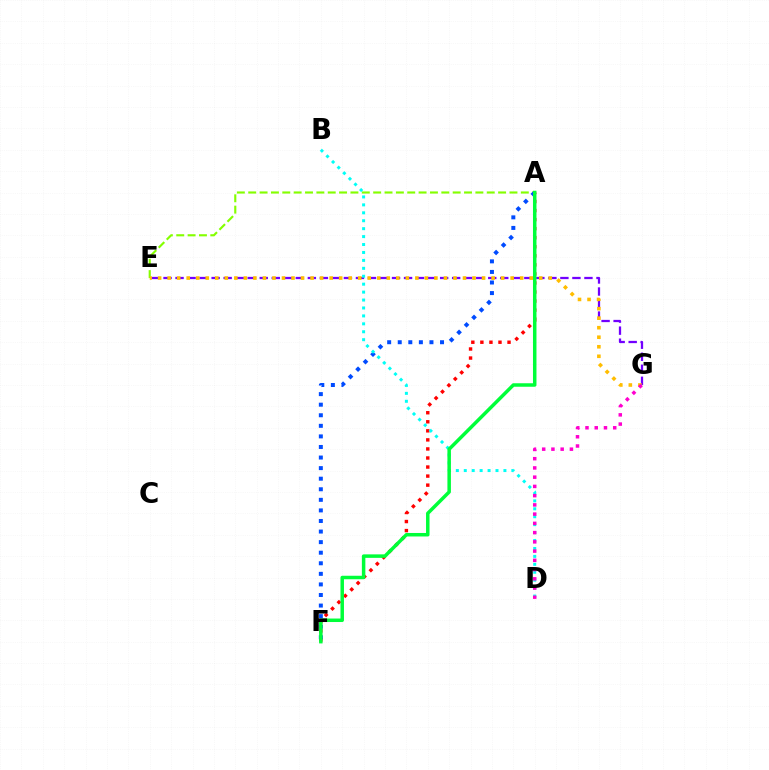{('A', 'E'): [{'color': '#84ff00', 'line_style': 'dashed', 'thickness': 1.54}], ('A', 'F'): [{'color': '#ff0000', 'line_style': 'dotted', 'thickness': 2.46}, {'color': '#004bff', 'line_style': 'dotted', 'thickness': 2.87}, {'color': '#00ff39', 'line_style': 'solid', 'thickness': 2.52}], ('E', 'G'): [{'color': '#7200ff', 'line_style': 'dashed', 'thickness': 1.63}, {'color': '#ffbd00', 'line_style': 'dotted', 'thickness': 2.59}], ('B', 'D'): [{'color': '#00fff6', 'line_style': 'dotted', 'thickness': 2.15}], ('D', 'G'): [{'color': '#ff00cf', 'line_style': 'dotted', 'thickness': 2.51}]}